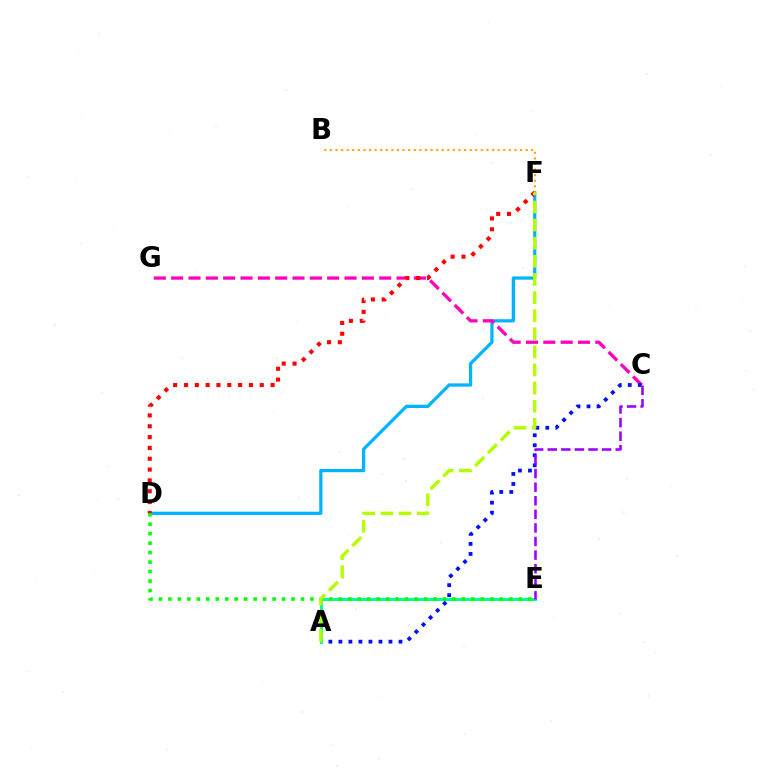{('D', 'F'): [{'color': '#00b5ff', 'line_style': 'solid', 'thickness': 2.34}, {'color': '#ff0000', 'line_style': 'dotted', 'thickness': 2.94}], ('C', 'G'): [{'color': '#ff00bd', 'line_style': 'dashed', 'thickness': 2.36}], ('A', 'C'): [{'color': '#0010ff', 'line_style': 'dotted', 'thickness': 2.72}], ('A', 'E'): [{'color': '#00ff9d', 'line_style': 'solid', 'thickness': 2.15}], ('D', 'E'): [{'color': '#08ff00', 'line_style': 'dotted', 'thickness': 2.57}], ('C', 'E'): [{'color': '#9b00ff', 'line_style': 'dashed', 'thickness': 1.85}], ('B', 'F'): [{'color': '#ffa500', 'line_style': 'dotted', 'thickness': 1.52}], ('A', 'F'): [{'color': '#b3ff00', 'line_style': 'dashed', 'thickness': 2.46}]}